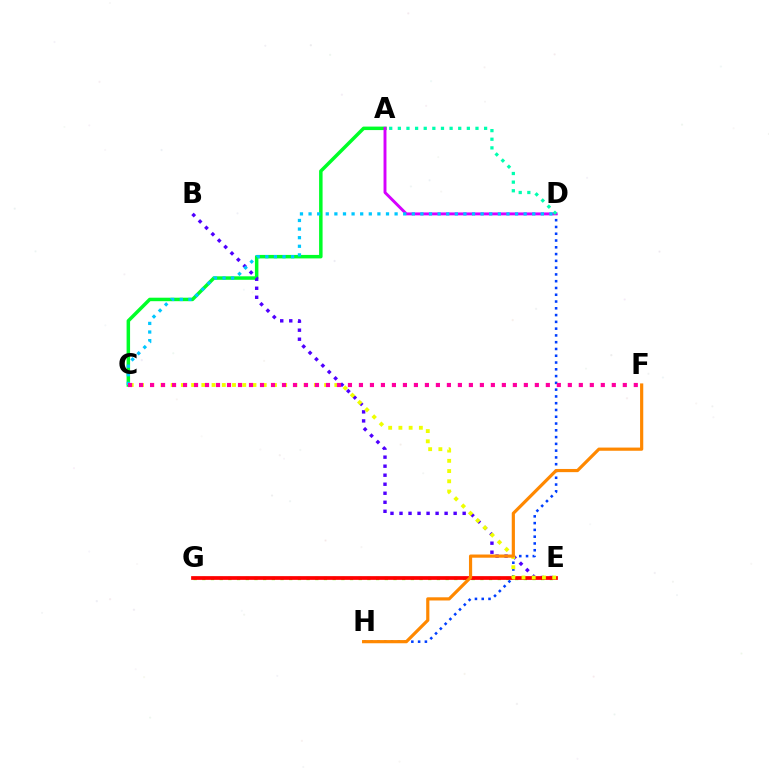{('A', 'C'): [{'color': '#00ff27', 'line_style': 'solid', 'thickness': 2.51}], ('E', 'G'): [{'color': '#66ff00', 'line_style': 'dotted', 'thickness': 2.36}, {'color': '#ff0000', 'line_style': 'solid', 'thickness': 2.69}], ('B', 'E'): [{'color': '#4f00ff', 'line_style': 'dotted', 'thickness': 2.45}], ('D', 'H'): [{'color': '#003fff', 'line_style': 'dotted', 'thickness': 1.84}], ('A', 'D'): [{'color': '#d600ff', 'line_style': 'solid', 'thickness': 2.1}, {'color': '#00ffaf', 'line_style': 'dotted', 'thickness': 2.34}], ('C', 'E'): [{'color': '#eeff00', 'line_style': 'dotted', 'thickness': 2.78}], ('F', 'H'): [{'color': '#ff8800', 'line_style': 'solid', 'thickness': 2.29}], ('C', 'D'): [{'color': '#00c7ff', 'line_style': 'dotted', 'thickness': 2.34}], ('C', 'F'): [{'color': '#ff00a0', 'line_style': 'dotted', 'thickness': 2.99}]}